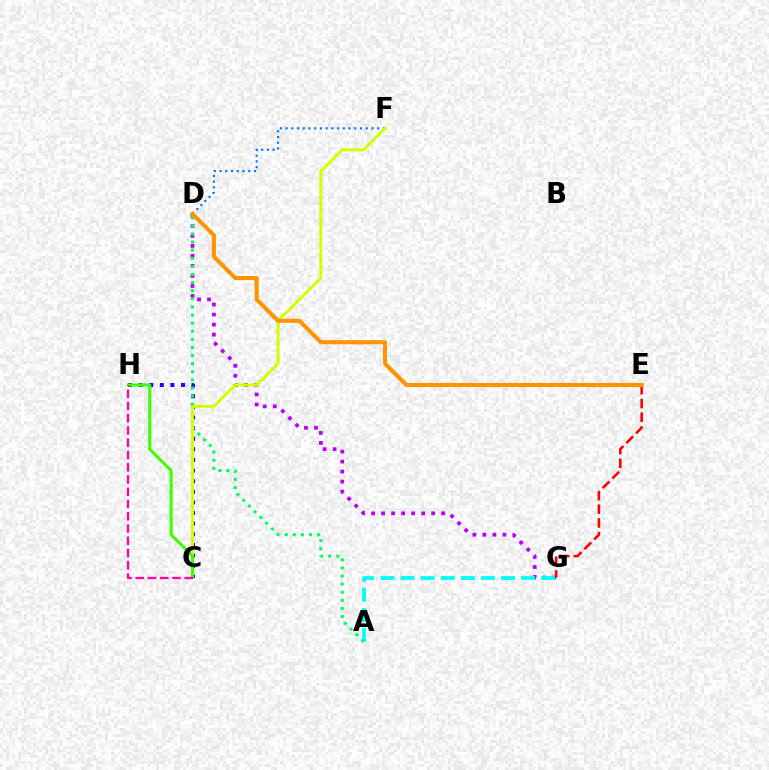{('D', 'G'): [{'color': '#b900ff', 'line_style': 'dotted', 'thickness': 2.72}], ('A', 'G'): [{'color': '#00fff6', 'line_style': 'dashed', 'thickness': 2.73}], ('E', 'G'): [{'color': '#ff0000', 'line_style': 'dashed', 'thickness': 1.86}], ('D', 'F'): [{'color': '#0074ff', 'line_style': 'dotted', 'thickness': 1.56}], ('C', 'H'): [{'color': '#2500ff', 'line_style': 'dotted', 'thickness': 2.88}, {'color': '#3dff00', 'line_style': 'solid', 'thickness': 2.21}, {'color': '#ff00ac', 'line_style': 'dashed', 'thickness': 1.66}], ('A', 'D'): [{'color': '#00ff5c', 'line_style': 'dotted', 'thickness': 2.2}], ('C', 'F'): [{'color': '#d1ff00', 'line_style': 'solid', 'thickness': 2.14}], ('D', 'E'): [{'color': '#ff9400', 'line_style': 'solid', 'thickness': 2.94}]}